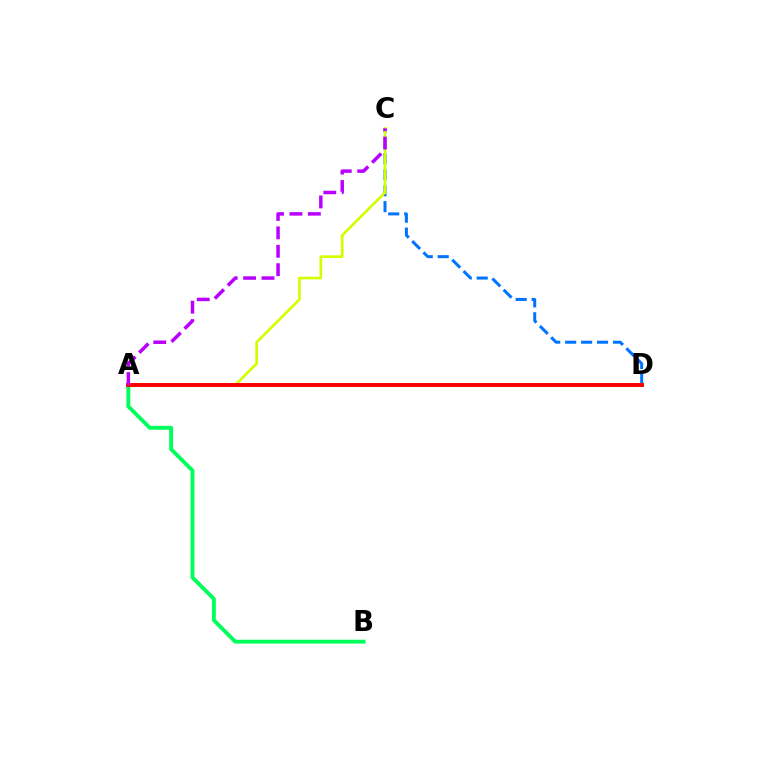{('A', 'B'): [{'color': '#00ff5c', 'line_style': 'solid', 'thickness': 2.79}], ('C', 'D'): [{'color': '#0074ff', 'line_style': 'dashed', 'thickness': 2.17}], ('A', 'C'): [{'color': '#d1ff00', 'line_style': 'solid', 'thickness': 1.94}, {'color': '#b900ff', 'line_style': 'dashed', 'thickness': 2.5}], ('A', 'D'): [{'color': '#ff0000', 'line_style': 'solid', 'thickness': 2.83}]}